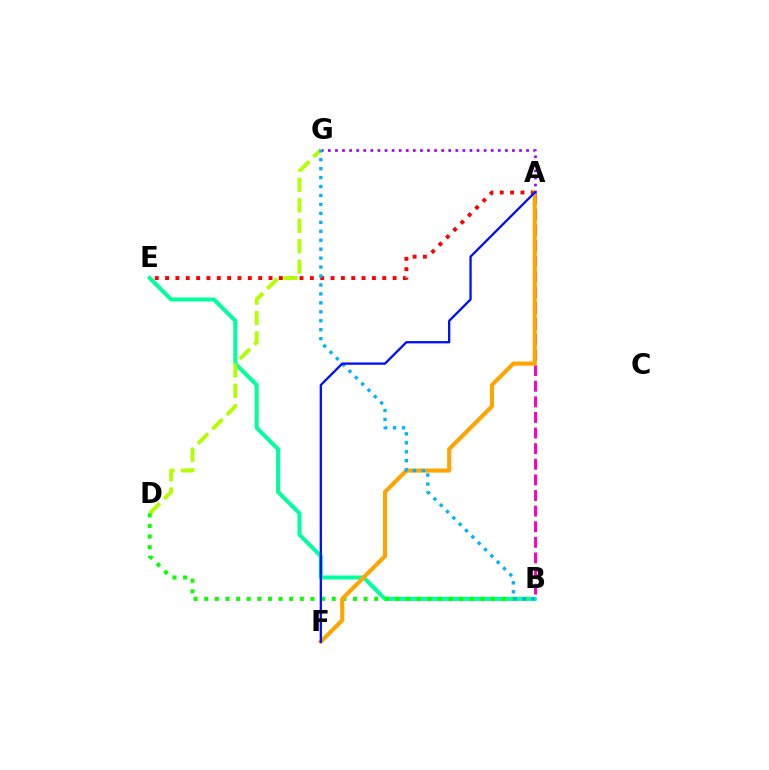{('A', 'B'): [{'color': '#ff00bd', 'line_style': 'dashed', 'thickness': 2.12}], ('B', 'E'): [{'color': '#00ff9d', 'line_style': 'solid', 'thickness': 2.88}], ('A', 'E'): [{'color': '#ff0000', 'line_style': 'dotted', 'thickness': 2.81}], ('D', 'G'): [{'color': '#b3ff00', 'line_style': 'dashed', 'thickness': 2.77}], ('B', 'D'): [{'color': '#08ff00', 'line_style': 'dotted', 'thickness': 2.89}], ('A', 'F'): [{'color': '#ffa500', 'line_style': 'solid', 'thickness': 2.95}, {'color': '#0010ff', 'line_style': 'solid', 'thickness': 1.67}], ('A', 'G'): [{'color': '#9b00ff', 'line_style': 'dotted', 'thickness': 1.92}], ('B', 'G'): [{'color': '#00b5ff', 'line_style': 'dotted', 'thickness': 2.43}]}